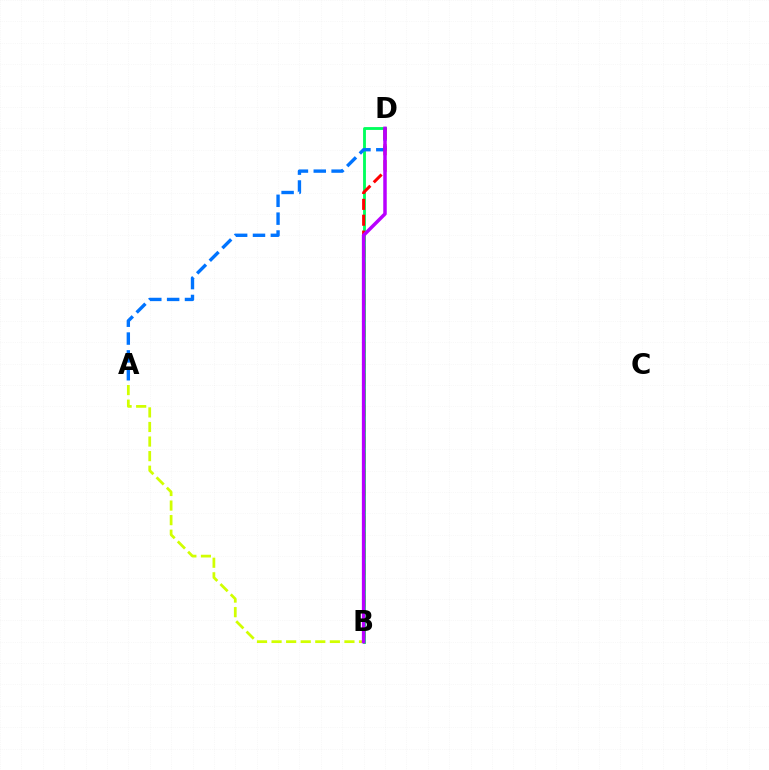{('B', 'D'): [{'color': '#00ff5c', 'line_style': 'solid', 'thickness': 2.05}, {'color': '#ff0000', 'line_style': 'dashed', 'thickness': 2.16}, {'color': '#b900ff', 'line_style': 'solid', 'thickness': 2.51}], ('A', 'D'): [{'color': '#0074ff', 'line_style': 'dashed', 'thickness': 2.42}], ('A', 'B'): [{'color': '#d1ff00', 'line_style': 'dashed', 'thickness': 1.98}]}